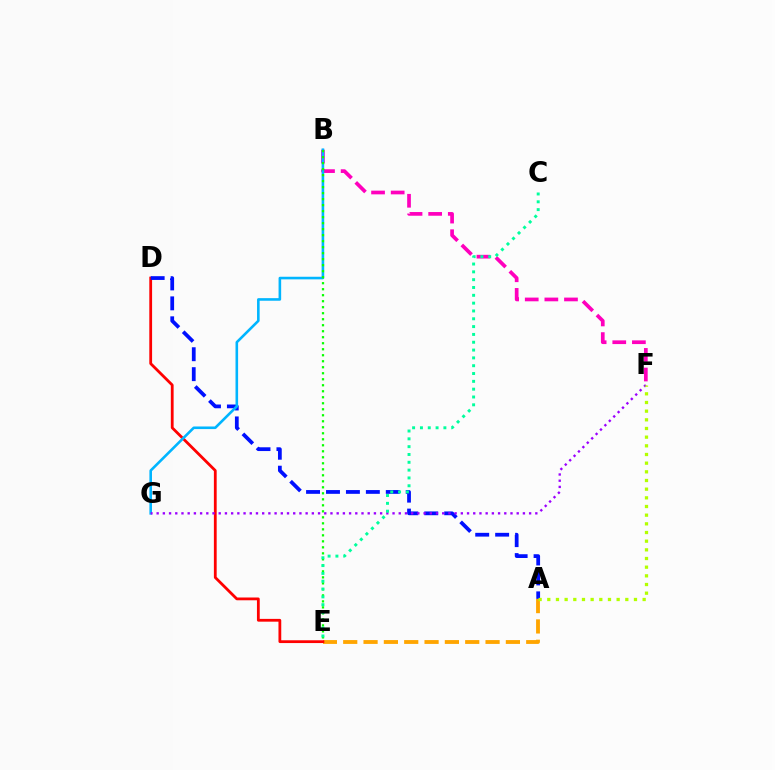{('B', 'F'): [{'color': '#ff00bd', 'line_style': 'dashed', 'thickness': 2.67}], ('A', 'E'): [{'color': '#ffa500', 'line_style': 'dashed', 'thickness': 2.76}], ('D', 'E'): [{'color': '#ff0000', 'line_style': 'solid', 'thickness': 2.01}], ('A', 'D'): [{'color': '#0010ff', 'line_style': 'dashed', 'thickness': 2.71}], ('B', 'G'): [{'color': '#00b5ff', 'line_style': 'solid', 'thickness': 1.87}], ('F', 'G'): [{'color': '#9b00ff', 'line_style': 'dotted', 'thickness': 1.69}], ('A', 'F'): [{'color': '#b3ff00', 'line_style': 'dotted', 'thickness': 2.36}], ('B', 'E'): [{'color': '#08ff00', 'line_style': 'dotted', 'thickness': 1.63}], ('C', 'E'): [{'color': '#00ff9d', 'line_style': 'dotted', 'thickness': 2.13}]}